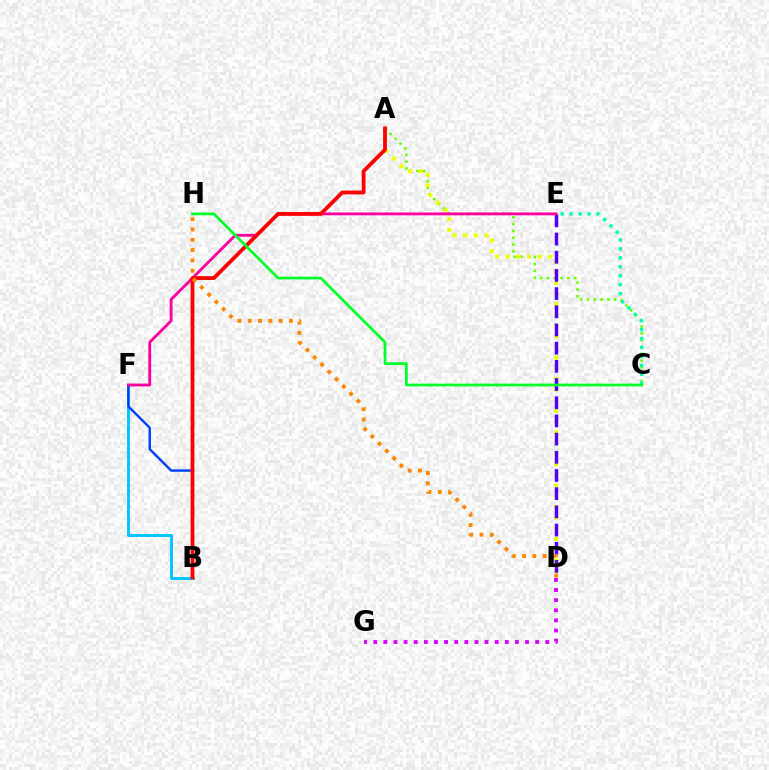{('A', 'C'): [{'color': '#66ff00', 'line_style': 'dotted', 'thickness': 1.85}], ('A', 'D'): [{'color': '#eeff00', 'line_style': 'dotted', 'thickness': 2.9}], ('B', 'F'): [{'color': '#00c7ff', 'line_style': 'solid', 'thickness': 2.13}, {'color': '#003fff', 'line_style': 'solid', 'thickness': 1.74}], ('D', 'E'): [{'color': '#4f00ff', 'line_style': 'dashed', 'thickness': 2.47}], ('D', 'G'): [{'color': '#d600ff', 'line_style': 'dotted', 'thickness': 2.75}], ('E', 'F'): [{'color': '#ff00a0', 'line_style': 'solid', 'thickness': 2.05}], ('A', 'B'): [{'color': '#ff0000', 'line_style': 'solid', 'thickness': 2.75}], ('C', 'E'): [{'color': '#00ffaf', 'line_style': 'dotted', 'thickness': 2.43}], ('D', 'H'): [{'color': '#ff8800', 'line_style': 'dotted', 'thickness': 2.8}], ('C', 'H'): [{'color': '#00ff27', 'line_style': 'solid', 'thickness': 1.96}]}